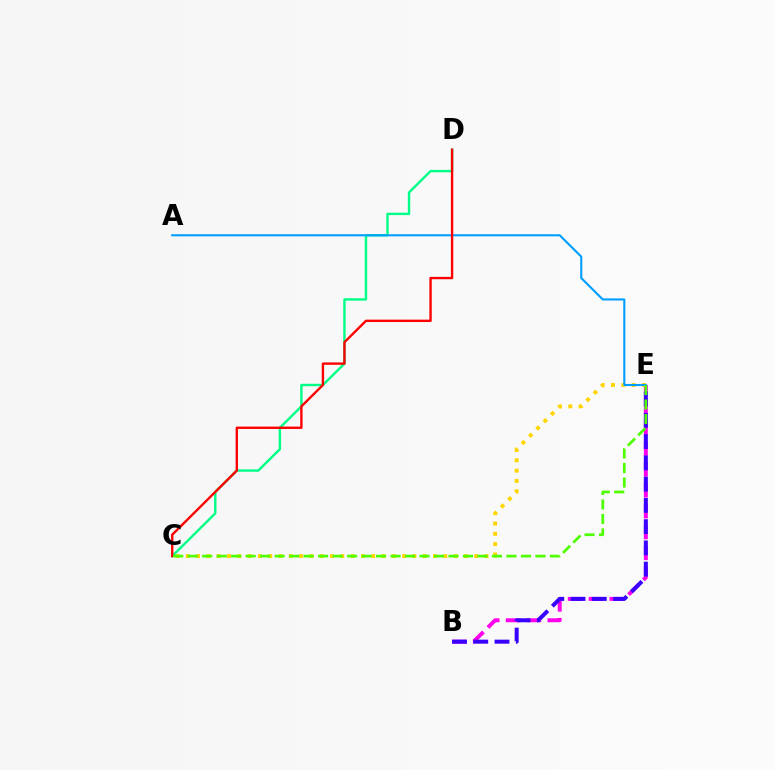{('B', 'E'): [{'color': '#ff00ed', 'line_style': 'dashed', 'thickness': 2.83}, {'color': '#3700ff', 'line_style': 'dashed', 'thickness': 2.89}], ('C', 'D'): [{'color': '#00ff86', 'line_style': 'solid', 'thickness': 1.73}, {'color': '#ff0000', 'line_style': 'solid', 'thickness': 1.71}], ('C', 'E'): [{'color': '#ffd500', 'line_style': 'dotted', 'thickness': 2.8}, {'color': '#4fff00', 'line_style': 'dashed', 'thickness': 1.97}], ('A', 'E'): [{'color': '#009eff', 'line_style': 'solid', 'thickness': 1.51}]}